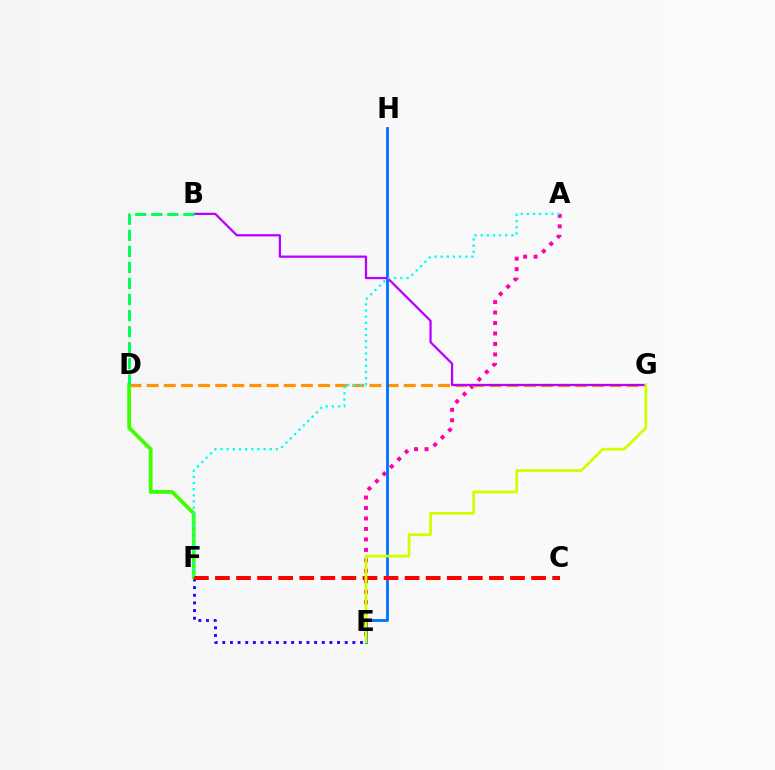{('A', 'E'): [{'color': '#ff00ac', 'line_style': 'dotted', 'thickness': 2.85}], ('D', 'G'): [{'color': '#ff9400', 'line_style': 'dashed', 'thickness': 2.33}], ('E', 'H'): [{'color': '#0074ff', 'line_style': 'solid', 'thickness': 2.04}], ('E', 'F'): [{'color': '#2500ff', 'line_style': 'dotted', 'thickness': 2.08}], ('D', 'F'): [{'color': '#3dff00', 'line_style': 'solid', 'thickness': 2.71}], ('B', 'G'): [{'color': '#b900ff', 'line_style': 'solid', 'thickness': 1.62}], ('C', 'F'): [{'color': '#ff0000', 'line_style': 'dashed', 'thickness': 2.86}], ('B', 'D'): [{'color': '#00ff5c', 'line_style': 'dashed', 'thickness': 2.18}], ('E', 'G'): [{'color': '#d1ff00', 'line_style': 'solid', 'thickness': 1.99}], ('A', 'F'): [{'color': '#00fff6', 'line_style': 'dotted', 'thickness': 1.67}]}